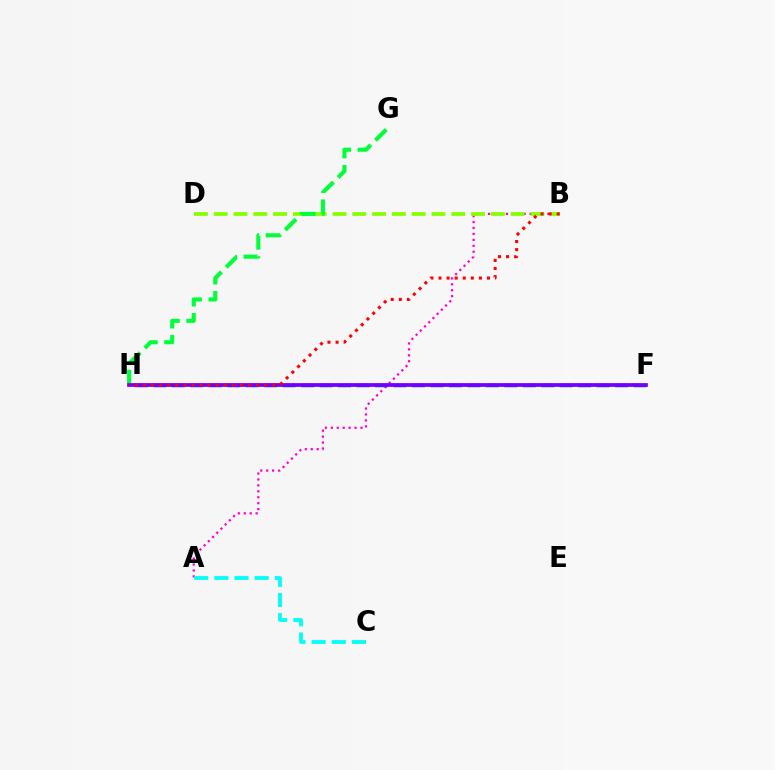{('A', 'B'): [{'color': '#ff00cf', 'line_style': 'dotted', 'thickness': 1.61}], ('F', 'H'): [{'color': '#ffbd00', 'line_style': 'solid', 'thickness': 1.56}, {'color': '#004bff', 'line_style': 'dashed', 'thickness': 2.51}, {'color': '#7200ff', 'line_style': 'solid', 'thickness': 2.68}], ('A', 'C'): [{'color': '#00fff6', 'line_style': 'dashed', 'thickness': 2.74}], ('B', 'D'): [{'color': '#84ff00', 'line_style': 'dashed', 'thickness': 2.69}], ('G', 'H'): [{'color': '#00ff39', 'line_style': 'dashed', 'thickness': 2.96}], ('B', 'H'): [{'color': '#ff0000', 'line_style': 'dotted', 'thickness': 2.2}]}